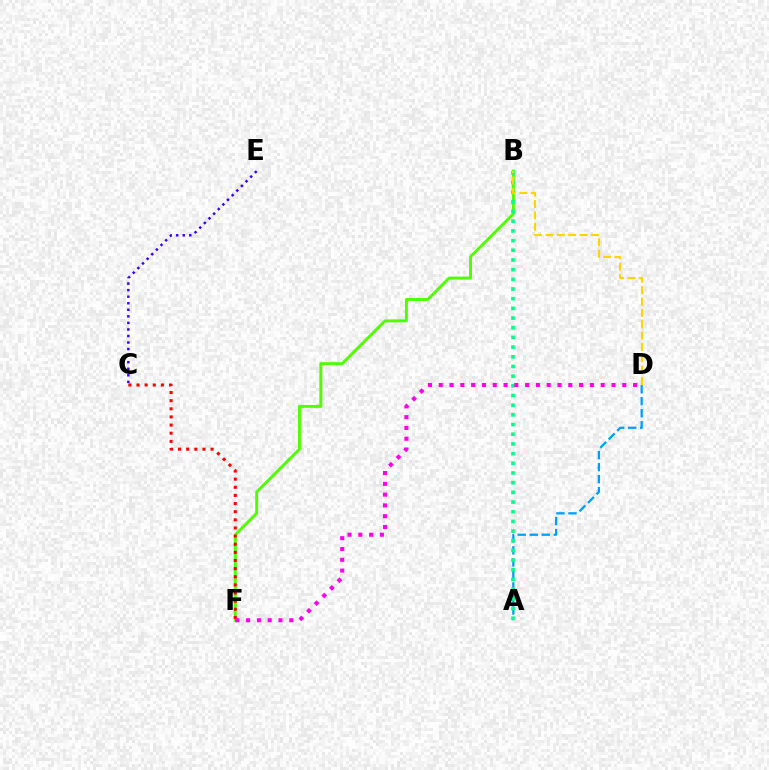{('A', 'D'): [{'color': '#009eff', 'line_style': 'dashed', 'thickness': 1.63}], ('C', 'E'): [{'color': '#3700ff', 'line_style': 'dotted', 'thickness': 1.78}], ('B', 'F'): [{'color': '#4fff00', 'line_style': 'solid', 'thickness': 2.1}], ('C', 'F'): [{'color': '#ff0000', 'line_style': 'dotted', 'thickness': 2.21}], ('A', 'B'): [{'color': '#00ff86', 'line_style': 'dotted', 'thickness': 2.63}], ('D', 'F'): [{'color': '#ff00ed', 'line_style': 'dotted', 'thickness': 2.93}], ('B', 'D'): [{'color': '#ffd500', 'line_style': 'dashed', 'thickness': 1.54}]}